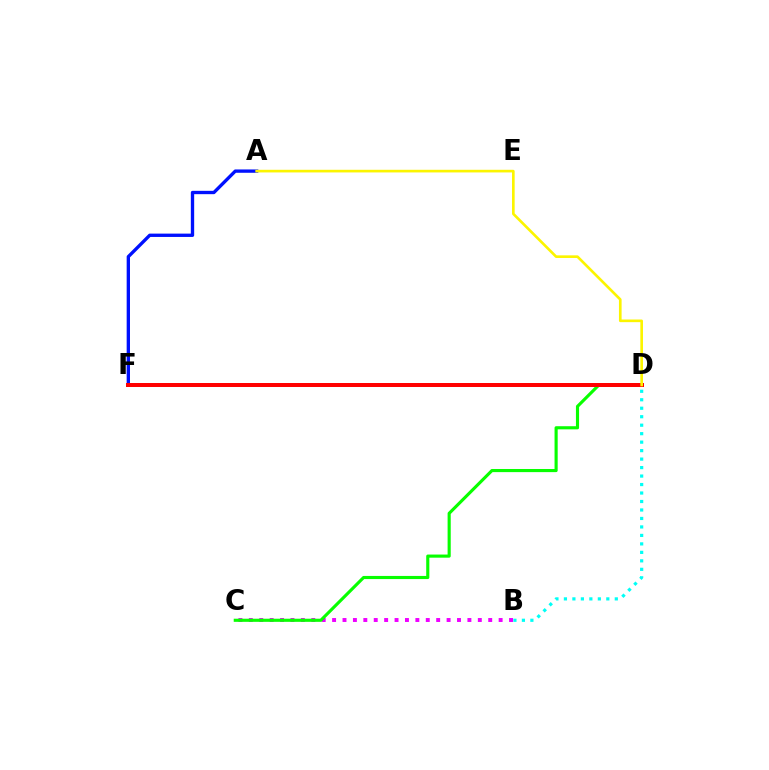{('B', 'C'): [{'color': '#ee00ff', 'line_style': 'dotted', 'thickness': 2.83}], ('B', 'D'): [{'color': '#00fff6', 'line_style': 'dotted', 'thickness': 2.3}], ('A', 'F'): [{'color': '#0010ff', 'line_style': 'solid', 'thickness': 2.4}], ('C', 'D'): [{'color': '#08ff00', 'line_style': 'solid', 'thickness': 2.25}], ('D', 'F'): [{'color': '#ff0000', 'line_style': 'solid', 'thickness': 2.87}], ('A', 'D'): [{'color': '#fcf500', 'line_style': 'solid', 'thickness': 1.91}]}